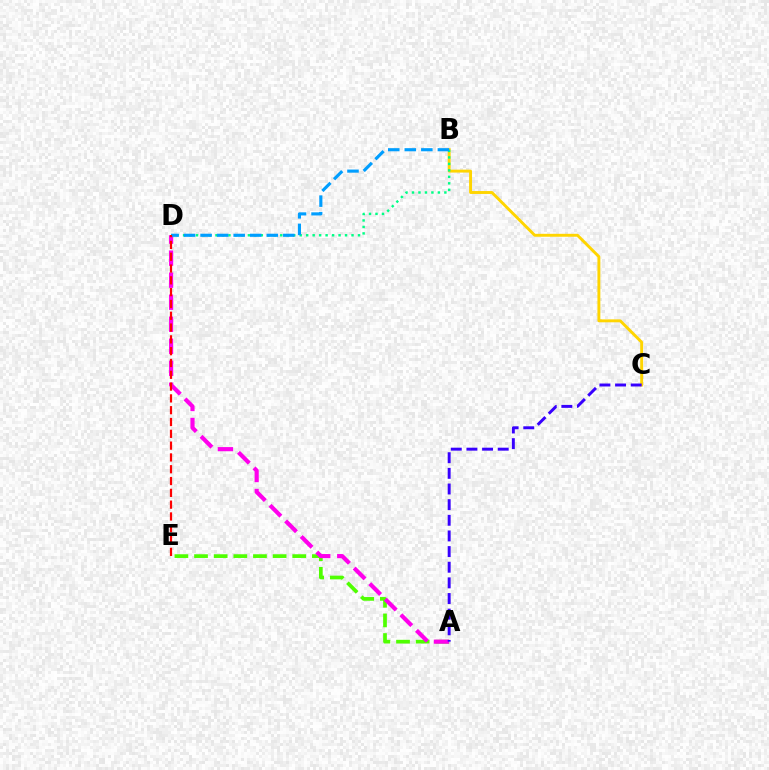{('B', 'C'): [{'color': '#ffd500', 'line_style': 'solid', 'thickness': 2.1}], ('A', 'E'): [{'color': '#4fff00', 'line_style': 'dashed', 'thickness': 2.67}], ('A', 'D'): [{'color': '#ff00ed', 'line_style': 'dashed', 'thickness': 2.99}], ('B', 'D'): [{'color': '#00ff86', 'line_style': 'dotted', 'thickness': 1.76}, {'color': '#009eff', 'line_style': 'dashed', 'thickness': 2.25}], ('A', 'C'): [{'color': '#3700ff', 'line_style': 'dashed', 'thickness': 2.13}], ('D', 'E'): [{'color': '#ff0000', 'line_style': 'dashed', 'thickness': 1.6}]}